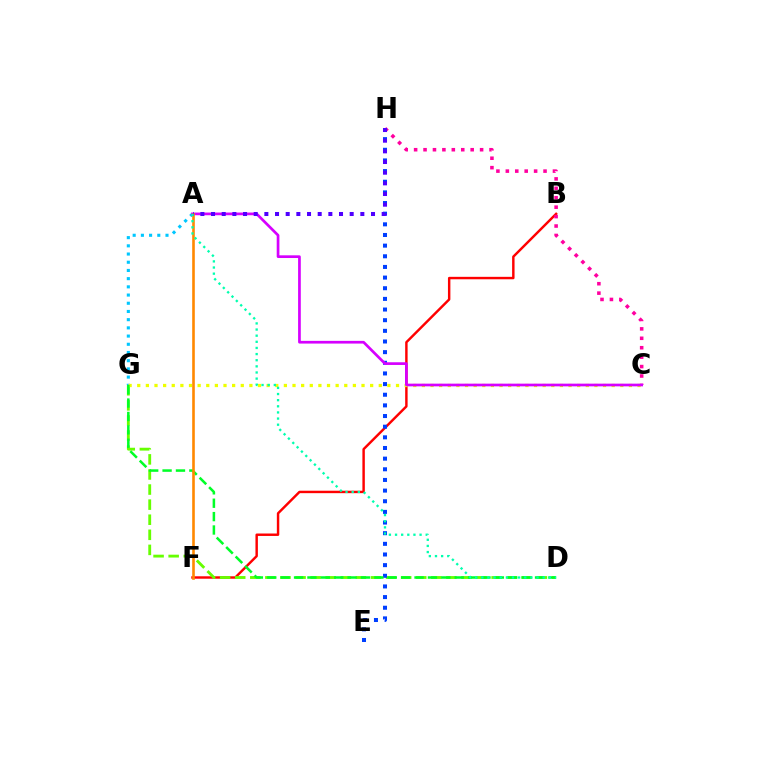{('B', 'F'): [{'color': '#ff0000', 'line_style': 'solid', 'thickness': 1.76}], ('D', 'G'): [{'color': '#66ff00', 'line_style': 'dashed', 'thickness': 2.05}, {'color': '#00ff27', 'line_style': 'dashed', 'thickness': 1.82}], ('A', 'G'): [{'color': '#00c7ff', 'line_style': 'dotted', 'thickness': 2.23}], ('C', 'H'): [{'color': '#ff00a0', 'line_style': 'dotted', 'thickness': 2.56}], ('E', 'H'): [{'color': '#003fff', 'line_style': 'dotted', 'thickness': 2.89}], ('C', 'G'): [{'color': '#eeff00', 'line_style': 'dotted', 'thickness': 2.34}], ('A', 'C'): [{'color': '#d600ff', 'line_style': 'solid', 'thickness': 1.94}], ('A', 'F'): [{'color': '#ff8800', 'line_style': 'solid', 'thickness': 1.88}], ('A', 'H'): [{'color': '#4f00ff', 'line_style': 'dotted', 'thickness': 2.9}], ('A', 'D'): [{'color': '#00ffaf', 'line_style': 'dotted', 'thickness': 1.67}]}